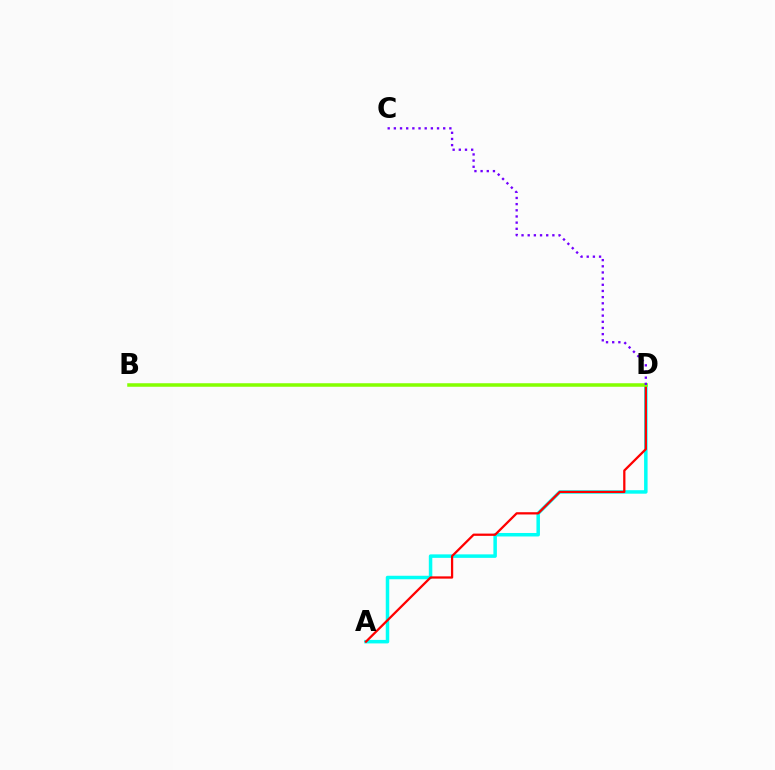{('A', 'D'): [{'color': '#00fff6', 'line_style': 'solid', 'thickness': 2.52}, {'color': '#ff0000', 'line_style': 'solid', 'thickness': 1.63}], ('B', 'D'): [{'color': '#84ff00', 'line_style': 'solid', 'thickness': 2.53}], ('C', 'D'): [{'color': '#7200ff', 'line_style': 'dotted', 'thickness': 1.68}]}